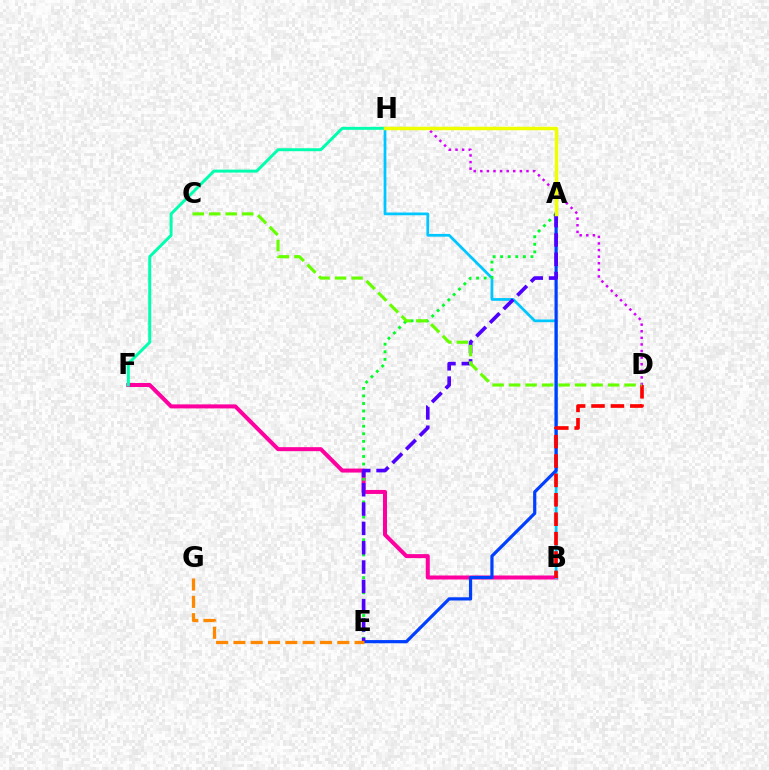{('B', 'F'): [{'color': '#ff00a0', 'line_style': 'solid', 'thickness': 2.88}], ('B', 'H'): [{'color': '#00c7ff', 'line_style': 'solid', 'thickness': 1.98}], ('D', 'H'): [{'color': '#d600ff', 'line_style': 'dotted', 'thickness': 1.79}], ('A', 'E'): [{'color': '#00ff27', 'line_style': 'dotted', 'thickness': 2.06}, {'color': '#003fff', 'line_style': 'solid', 'thickness': 2.3}, {'color': '#4f00ff', 'line_style': 'dashed', 'thickness': 2.62}], ('B', 'D'): [{'color': '#ff0000', 'line_style': 'dashed', 'thickness': 2.64}], ('F', 'H'): [{'color': '#00ffaf', 'line_style': 'solid', 'thickness': 2.14}], ('E', 'G'): [{'color': '#ff8800', 'line_style': 'dashed', 'thickness': 2.35}], ('C', 'D'): [{'color': '#66ff00', 'line_style': 'dashed', 'thickness': 2.24}], ('A', 'H'): [{'color': '#eeff00', 'line_style': 'solid', 'thickness': 2.51}]}